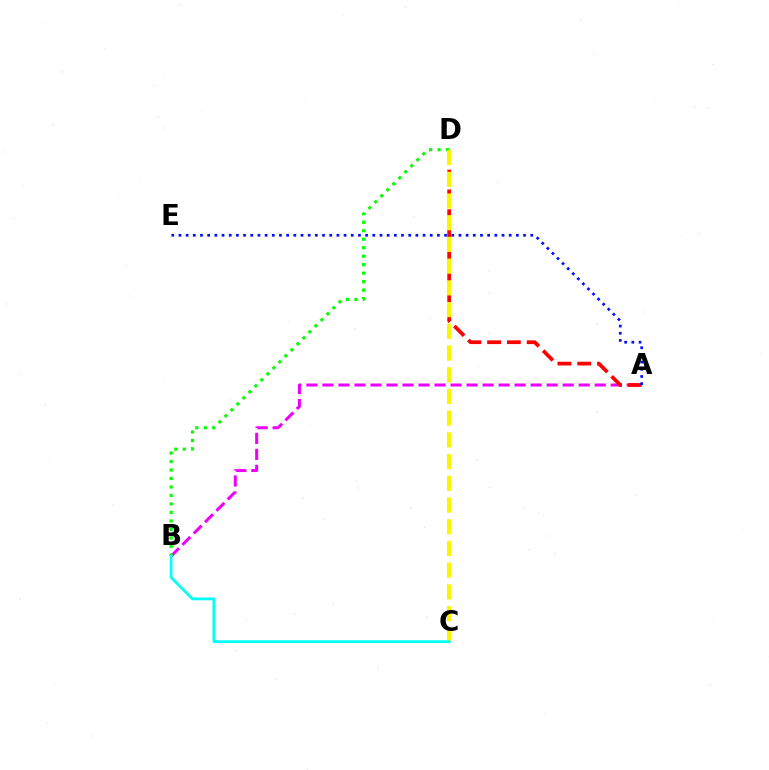{('A', 'B'): [{'color': '#ee00ff', 'line_style': 'dashed', 'thickness': 2.18}], ('A', 'D'): [{'color': '#ff0000', 'line_style': 'dashed', 'thickness': 2.69}], ('B', 'D'): [{'color': '#08ff00', 'line_style': 'dotted', 'thickness': 2.31}], ('C', 'D'): [{'color': '#fcf500', 'line_style': 'dashed', 'thickness': 2.95}], ('A', 'E'): [{'color': '#0010ff', 'line_style': 'dotted', 'thickness': 1.95}], ('B', 'C'): [{'color': '#00fff6', 'line_style': 'solid', 'thickness': 1.99}]}